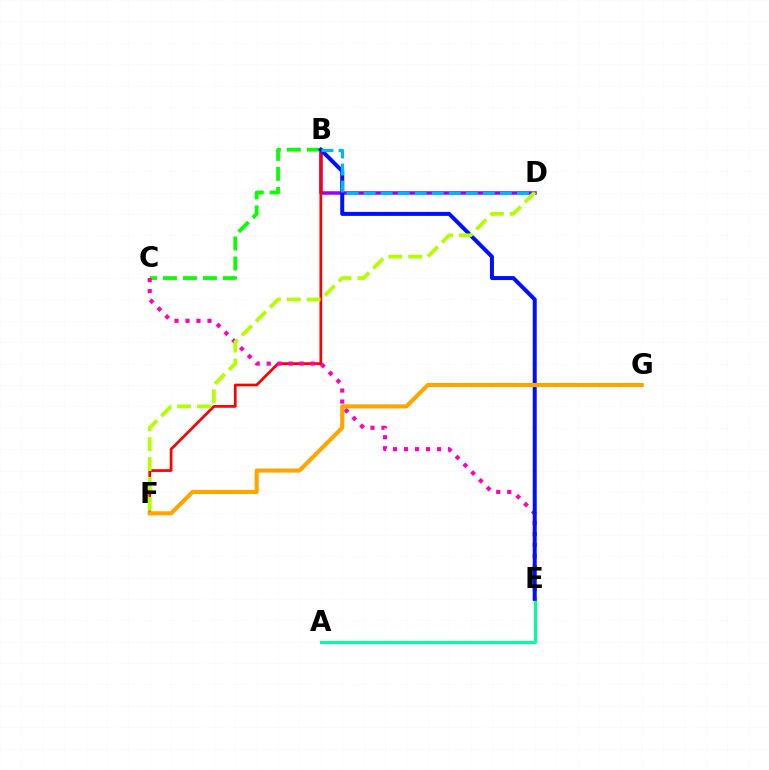{('B', 'D'): [{'color': '#9b00ff', 'line_style': 'solid', 'thickness': 2.53}, {'color': '#00b5ff', 'line_style': 'dashed', 'thickness': 2.31}], ('B', 'C'): [{'color': '#08ff00', 'line_style': 'dashed', 'thickness': 2.71}], ('B', 'F'): [{'color': '#ff0000', 'line_style': 'solid', 'thickness': 1.96}], ('A', 'E'): [{'color': '#00ff9d', 'line_style': 'solid', 'thickness': 2.17}], ('C', 'E'): [{'color': '#ff00bd', 'line_style': 'dotted', 'thickness': 2.99}], ('B', 'E'): [{'color': '#0010ff', 'line_style': 'solid', 'thickness': 2.87}], ('F', 'G'): [{'color': '#ffa500', 'line_style': 'solid', 'thickness': 2.96}], ('D', 'F'): [{'color': '#b3ff00', 'line_style': 'dashed', 'thickness': 2.7}]}